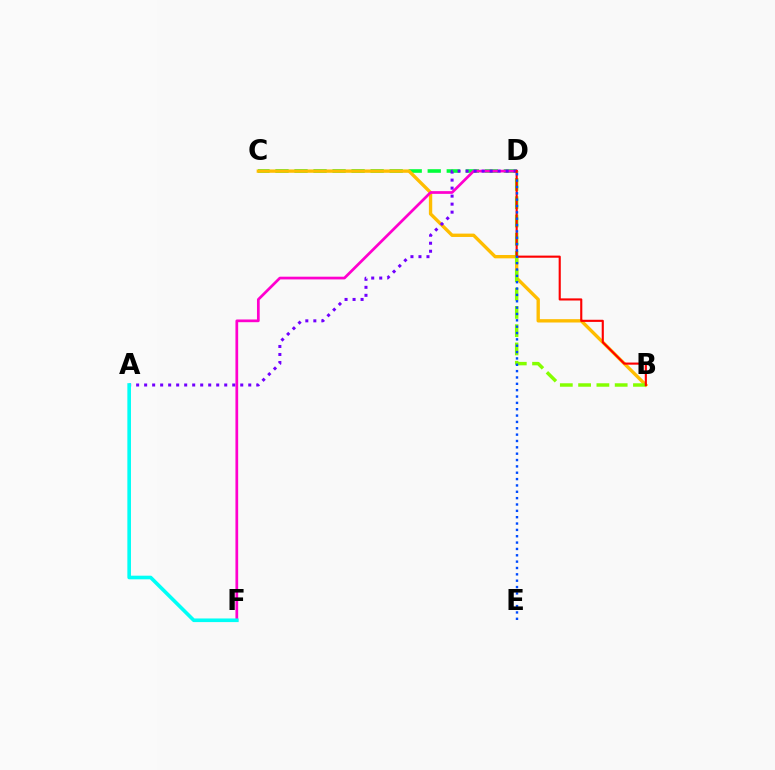{('C', 'D'): [{'color': '#00ff39', 'line_style': 'dashed', 'thickness': 2.59}], ('B', 'C'): [{'color': '#ffbd00', 'line_style': 'solid', 'thickness': 2.41}], ('D', 'F'): [{'color': '#ff00cf', 'line_style': 'solid', 'thickness': 1.96}], ('B', 'D'): [{'color': '#84ff00', 'line_style': 'dashed', 'thickness': 2.48}, {'color': '#ff0000', 'line_style': 'solid', 'thickness': 1.53}], ('A', 'D'): [{'color': '#7200ff', 'line_style': 'dotted', 'thickness': 2.18}], ('D', 'E'): [{'color': '#004bff', 'line_style': 'dotted', 'thickness': 1.73}], ('A', 'F'): [{'color': '#00fff6', 'line_style': 'solid', 'thickness': 2.61}]}